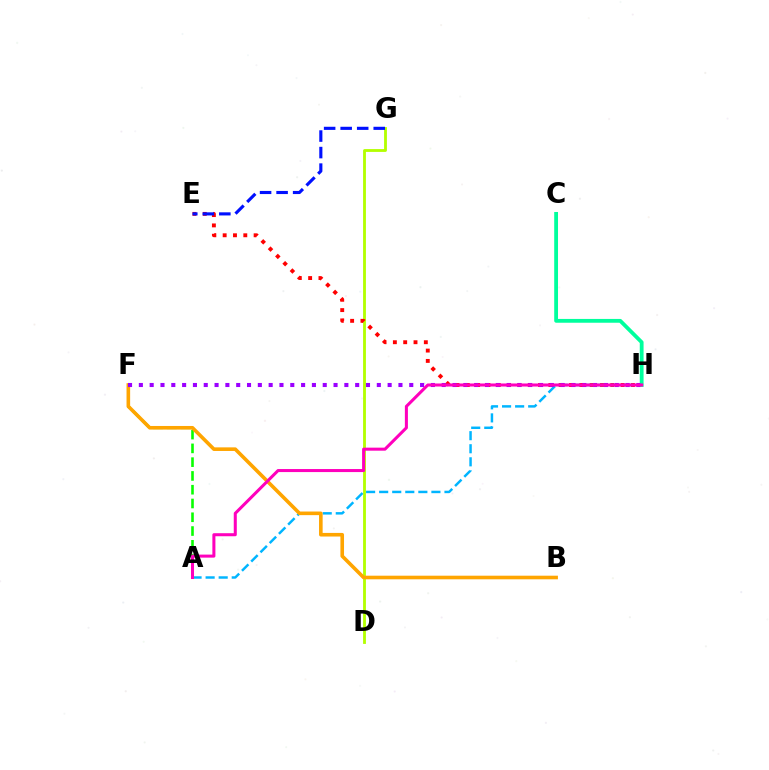{('D', 'G'): [{'color': '#b3ff00', 'line_style': 'solid', 'thickness': 2.04}], ('E', 'H'): [{'color': '#ff0000', 'line_style': 'dotted', 'thickness': 2.8}], ('A', 'F'): [{'color': '#08ff00', 'line_style': 'dashed', 'thickness': 1.87}], ('A', 'H'): [{'color': '#00b5ff', 'line_style': 'dashed', 'thickness': 1.77}, {'color': '#ff00bd', 'line_style': 'solid', 'thickness': 2.19}], ('C', 'H'): [{'color': '#00ff9d', 'line_style': 'solid', 'thickness': 2.74}], ('B', 'F'): [{'color': '#ffa500', 'line_style': 'solid', 'thickness': 2.6}], ('E', 'G'): [{'color': '#0010ff', 'line_style': 'dashed', 'thickness': 2.25}], ('F', 'H'): [{'color': '#9b00ff', 'line_style': 'dotted', 'thickness': 2.94}]}